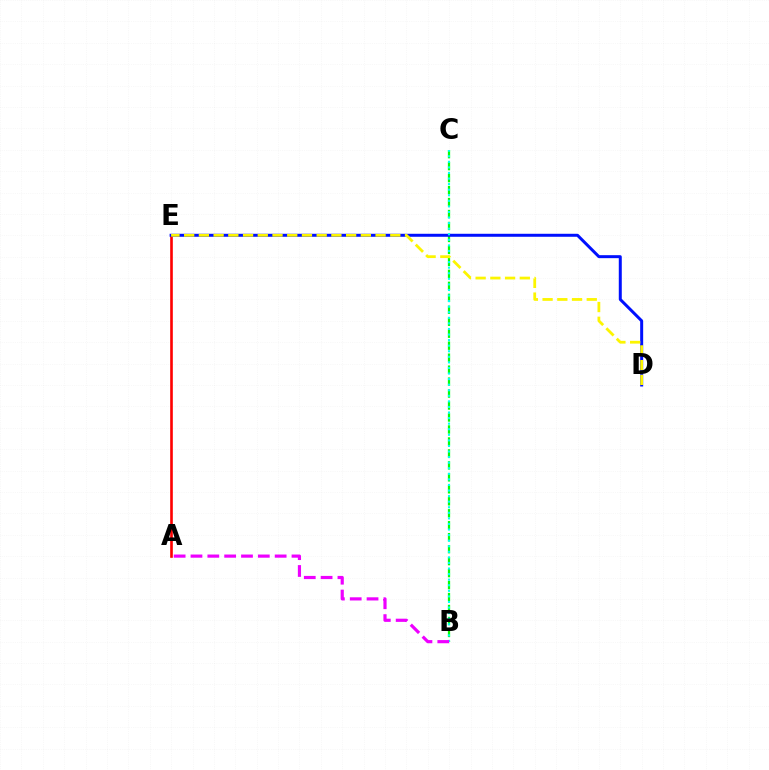{('A', 'E'): [{'color': '#ff0000', 'line_style': 'solid', 'thickness': 1.9}], ('B', 'C'): [{'color': '#08ff00', 'line_style': 'dashed', 'thickness': 1.63}, {'color': '#00fff6', 'line_style': 'dotted', 'thickness': 1.51}], ('D', 'E'): [{'color': '#0010ff', 'line_style': 'solid', 'thickness': 2.15}, {'color': '#fcf500', 'line_style': 'dashed', 'thickness': 2.0}], ('A', 'B'): [{'color': '#ee00ff', 'line_style': 'dashed', 'thickness': 2.29}]}